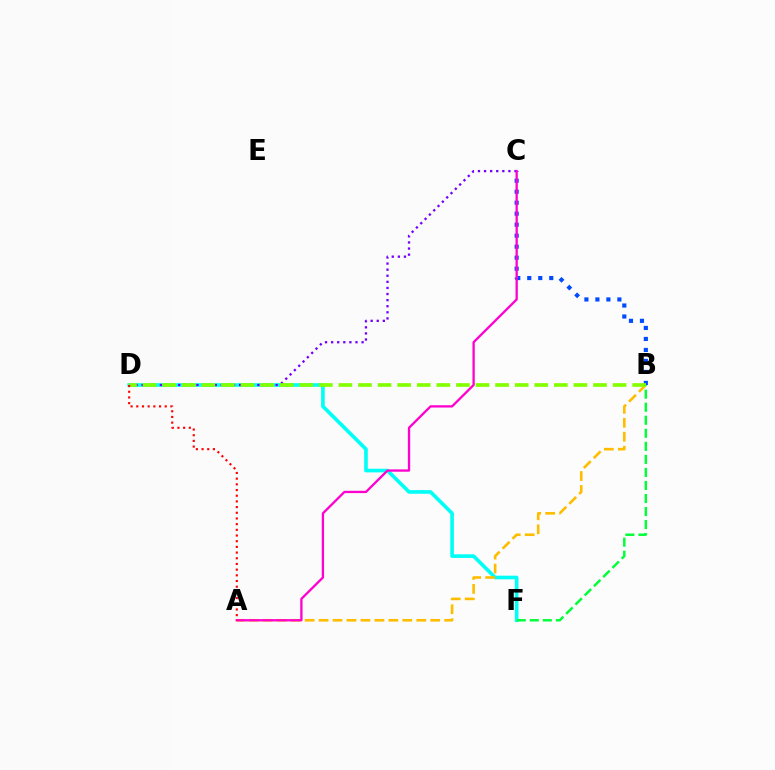{('D', 'F'): [{'color': '#00fff6', 'line_style': 'solid', 'thickness': 2.62}], ('B', 'C'): [{'color': '#004bff', 'line_style': 'dotted', 'thickness': 2.99}], ('A', 'B'): [{'color': '#ffbd00', 'line_style': 'dashed', 'thickness': 1.9}], ('C', 'D'): [{'color': '#7200ff', 'line_style': 'dotted', 'thickness': 1.66}], ('B', 'D'): [{'color': '#84ff00', 'line_style': 'dashed', 'thickness': 2.66}], ('A', 'C'): [{'color': '#ff00cf', 'line_style': 'solid', 'thickness': 1.66}], ('B', 'F'): [{'color': '#00ff39', 'line_style': 'dashed', 'thickness': 1.77}], ('A', 'D'): [{'color': '#ff0000', 'line_style': 'dotted', 'thickness': 1.54}]}